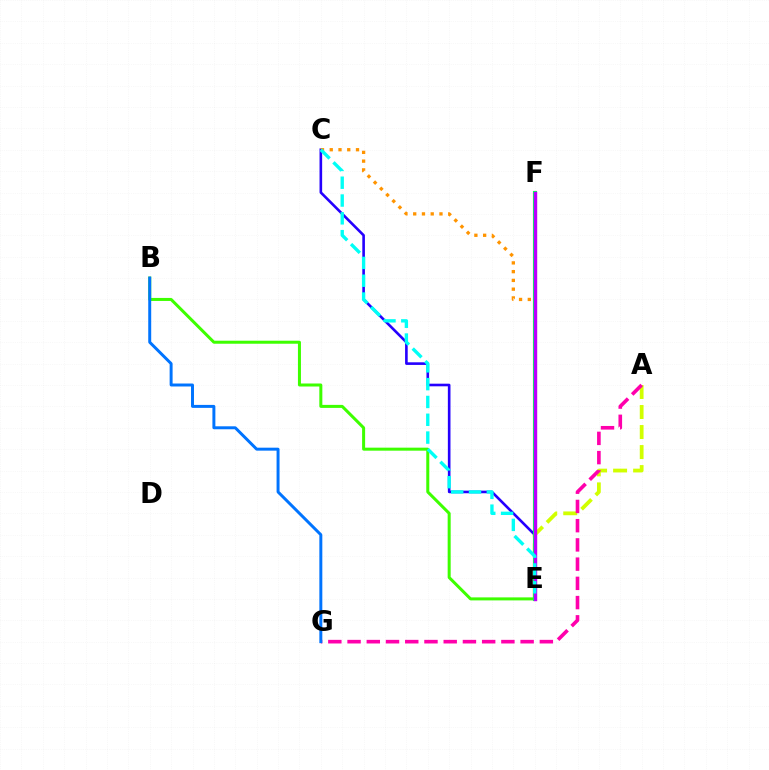{('E', 'F'): [{'color': '#ff0000', 'line_style': 'solid', 'thickness': 2.96}, {'color': '#00ff5c', 'line_style': 'solid', 'thickness': 2.88}, {'color': '#b900ff', 'line_style': 'solid', 'thickness': 2.38}], ('A', 'E'): [{'color': '#d1ff00', 'line_style': 'dashed', 'thickness': 2.72}], ('B', 'E'): [{'color': '#3dff00', 'line_style': 'solid', 'thickness': 2.17}], ('C', 'E'): [{'color': '#2500ff', 'line_style': 'solid', 'thickness': 1.89}, {'color': '#ff9400', 'line_style': 'dotted', 'thickness': 2.38}, {'color': '#00fff6', 'line_style': 'dashed', 'thickness': 2.42}], ('A', 'G'): [{'color': '#ff00ac', 'line_style': 'dashed', 'thickness': 2.61}], ('B', 'G'): [{'color': '#0074ff', 'line_style': 'solid', 'thickness': 2.14}]}